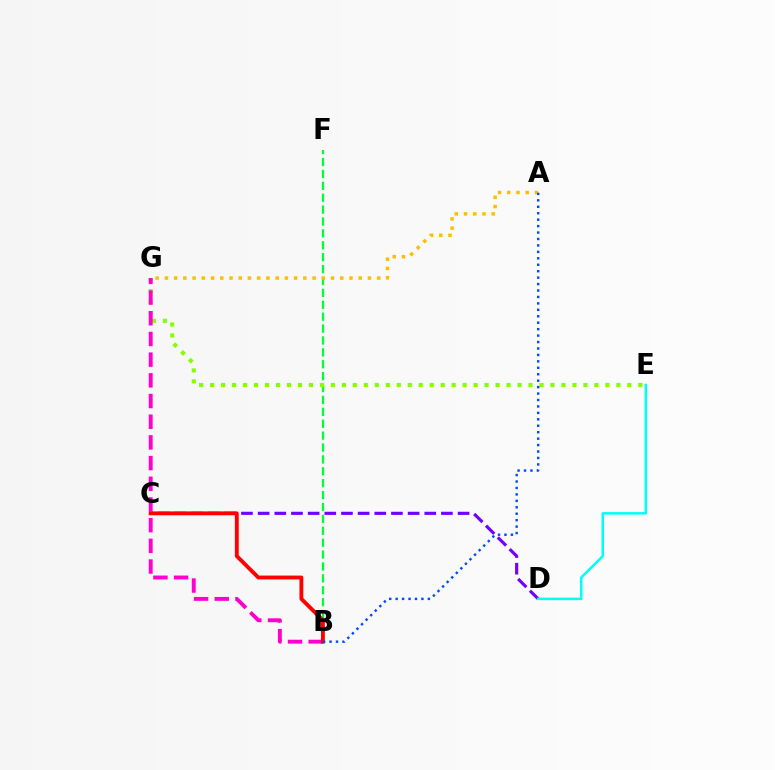{('B', 'F'): [{'color': '#00ff39', 'line_style': 'dashed', 'thickness': 1.62}], ('E', 'G'): [{'color': '#84ff00', 'line_style': 'dotted', 'thickness': 2.98}], ('C', 'D'): [{'color': '#7200ff', 'line_style': 'dashed', 'thickness': 2.26}], ('A', 'G'): [{'color': '#ffbd00', 'line_style': 'dotted', 'thickness': 2.51}], ('B', 'G'): [{'color': '#ff00cf', 'line_style': 'dashed', 'thickness': 2.81}], ('B', 'C'): [{'color': '#ff0000', 'line_style': 'solid', 'thickness': 2.78}], ('A', 'B'): [{'color': '#004bff', 'line_style': 'dotted', 'thickness': 1.75}], ('D', 'E'): [{'color': '#00fff6', 'line_style': 'solid', 'thickness': 1.81}]}